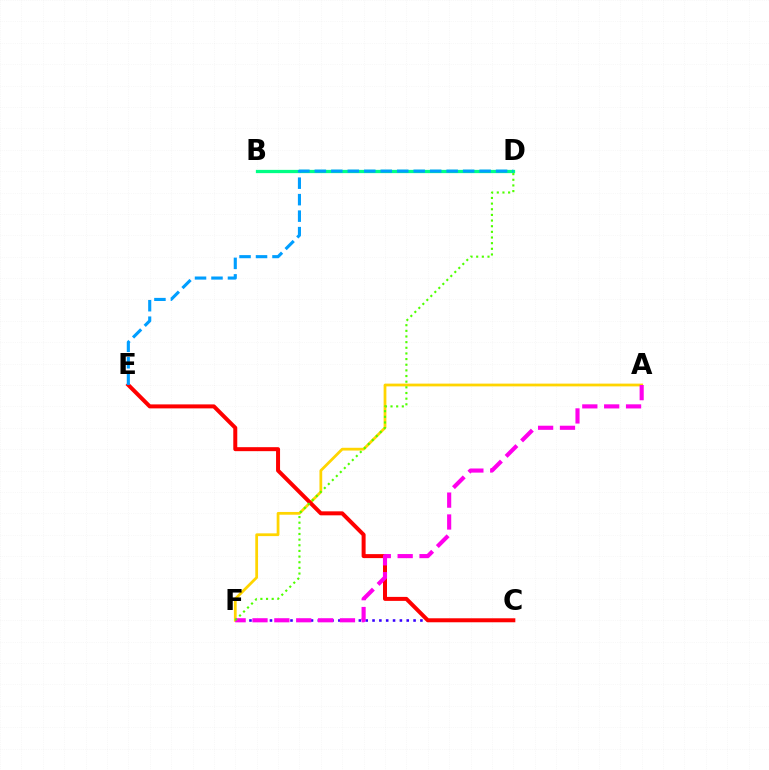{('B', 'D'): [{'color': '#00ff86', 'line_style': 'solid', 'thickness': 2.35}], ('C', 'F'): [{'color': '#3700ff', 'line_style': 'dotted', 'thickness': 1.86}], ('A', 'F'): [{'color': '#ffd500', 'line_style': 'solid', 'thickness': 1.99}, {'color': '#ff00ed', 'line_style': 'dashed', 'thickness': 2.97}], ('C', 'E'): [{'color': '#ff0000', 'line_style': 'solid', 'thickness': 2.87}], ('D', 'E'): [{'color': '#009eff', 'line_style': 'dashed', 'thickness': 2.24}], ('D', 'F'): [{'color': '#4fff00', 'line_style': 'dotted', 'thickness': 1.54}]}